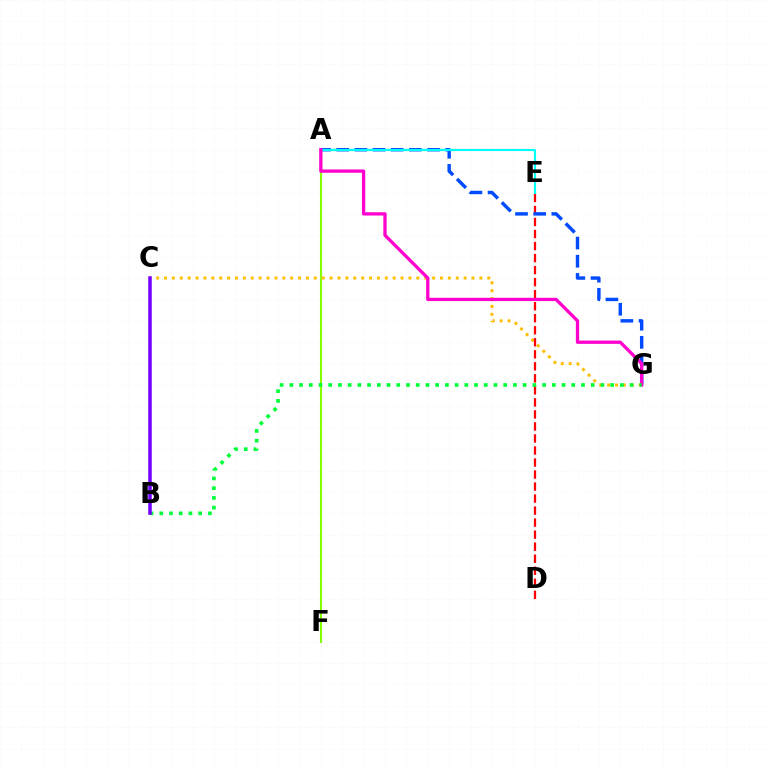{('A', 'F'): [{'color': '#84ff00', 'line_style': 'solid', 'thickness': 1.51}], ('C', 'G'): [{'color': '#ffbd00', 'line_style': 'dotted', 'thickness': 2.14}], ('D', 'E'): [{'color': '#ff0000', 'line_style': 'dashed', 'thickness': 1.63}], ('A', 'G'): [{'color': '#004bff', 'line_style': 'dashed', 'thickness': 2.47}, {'color': '#ff00cf', 'line_style': 'solid', 'thickness': 2.37}], ('A', 'E'): [{'color': '#00fff6', 'line_style': 'solid', 'thickness': 1.57}], ('B', 'G'): [{'color': '#00ff39', 'line_style': 'dotted', 'thickness': 2.64}], ('B', 'C'): [{'color': '#7200ff', 'line_style': 'solid', 'thickness': 2.53}]}